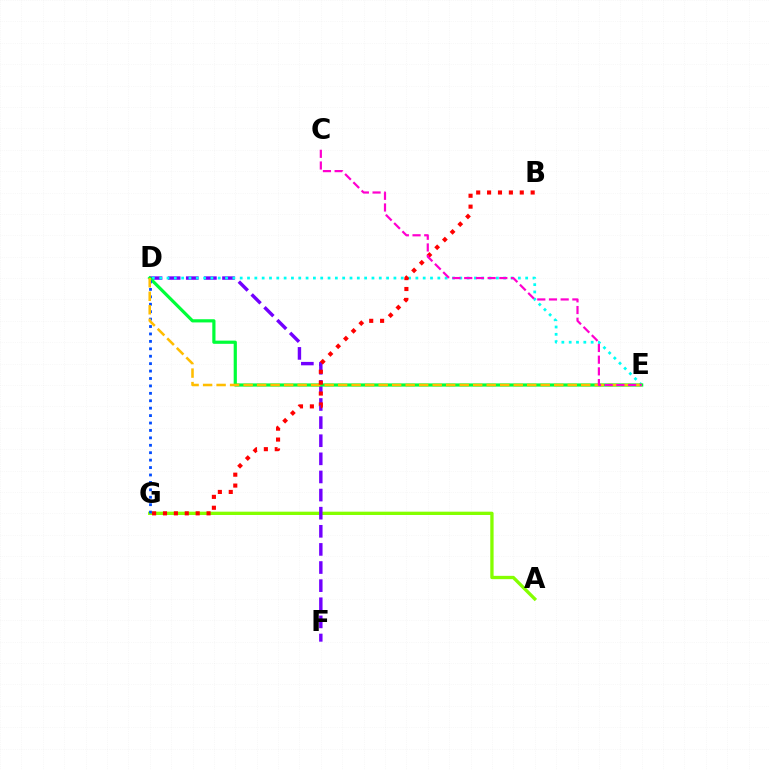{('A', 'G'): [{'color': '#84ff00', 'line_style': 'solid', 'thickness': 2.39}], ('D', 'F'): [{'color': '#7200ff', 'line_style': 'dashed', 'thickness': 2.46}], ('D', 'E'): [{'color': '#00fff6', 'line_style': 'dotted', 'thickness': 1.99}, {'color': '#00ff39', 'line_style': 'solid', 'thickness': 2.3}, {'color': '#ffbd00', 'line_style': 'dashed', 'thickness': 1.83}], ('D', 'G'): [{'color': '#004bff', 'line_style': 'dotted', 'thickness': 2.02}], ('B', 'G'): [{'color': '#ff0000', 'line_style': 'dotted', 'thickness': 2.96}], ('C', 'E'): [{'color': '#ff00cf', 'line_style': 'dashed', 'thickness': 1.59}]}